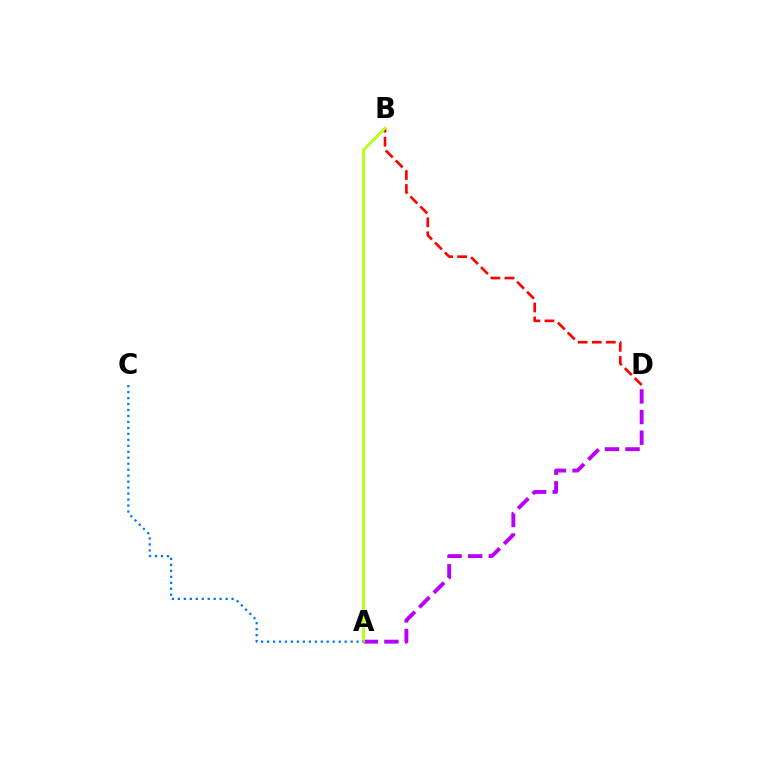{('A', 'B'): [{'color': '#00ff5c', 'line_style': 'solid', 'thickness': 1.79}, {'color': '#d1ff00', 'line_style': 'solid', 'thickness': 1.71}], ('B', 'D'): [{'color': '#ff0000', 'line_style': 'dashed', 'thickness': 1.91}], ('A', 'D'): [{'color': '#b900ff', 'line_style': 'dashed', 'thickness': 2.8}], ('A', 'C'): [{'color': '#0074ff', 'line_style': 'dotted', 'thickness': 1.62}]}